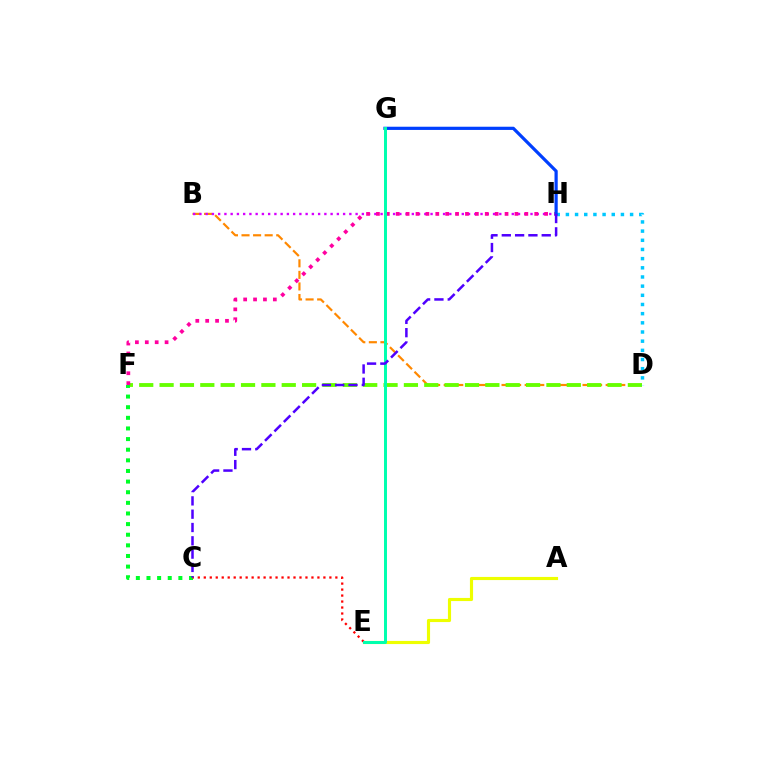{('B', 'D'): [{'color': '#ff8800', 'line_style': 'dashed', 'thickness': 1.57}], ('D', 'F'): [{'color': '#66ff00', 'line_style': 'dashed', 'thickness': 2.77}], ('B', 'H'): [{'color': '#d600ff', 'line_style': 'dotted', 'thickness': 1.7}], ('F', 'H'): [{'color': '#ff00a0', 'line_style': 'dotted', 'thickness': 2.69}], ('A', 'E'): [{'color': '#eeff00', 'line_style': 'solid', 'thickness': 2.25}], ('D', 'H'): [{'color': '#00c7ff', 'line_style': 'dotted', 'thickness': 2.49}], ('G', 'H'): [{'color': '#003fff', 'line_style': 'solid', 'thickness': 2.31}], ('C', 'F'): [{'color': '#00ff27', 'line_style': 'dotted', 'thickness': 2.89}], ('C', 'E'): [{'color': '#ff0000', 'line_style': 'dotted', 'thickness': 1.63}], ('E', 'G'): [{'color': '#00ffaf', 'line_style': 'solid', 'thickness': 2.14}], ('C', 'H'): [{'color': '#4f00ff', 'line_style': 'dashed', 'thickness': 1.81}]}